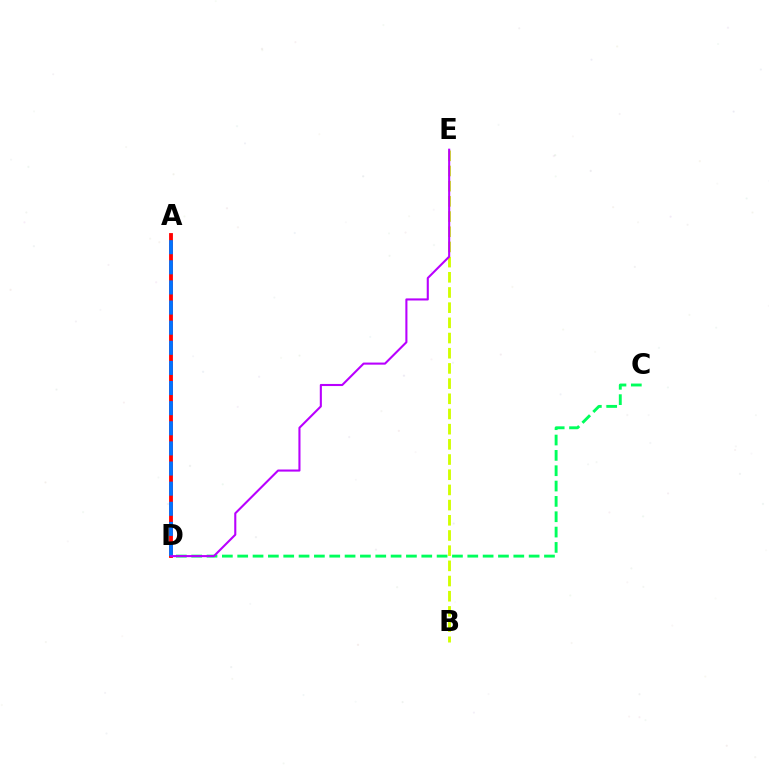{('B', 'E'): [{'color': '#d1ff00', 'line_style': 'dashed', 'thickness': 2.06}], ('C', 'D'): [{'color': '#00ff5c', 'line_style': 'dashed', 'thickness': 2.08}], ('A', 'D'): [{'color': '#ff0000', 'line_style': 'solid', 'thickness': 2.76}, {'color': '#0074ff', 'line_style': 'dashed', 'thickness': 2.73}], ('D', 'E'): [{'color': '#b900ff', 'line_style': 'solid', 'thickness': 1.51}]}